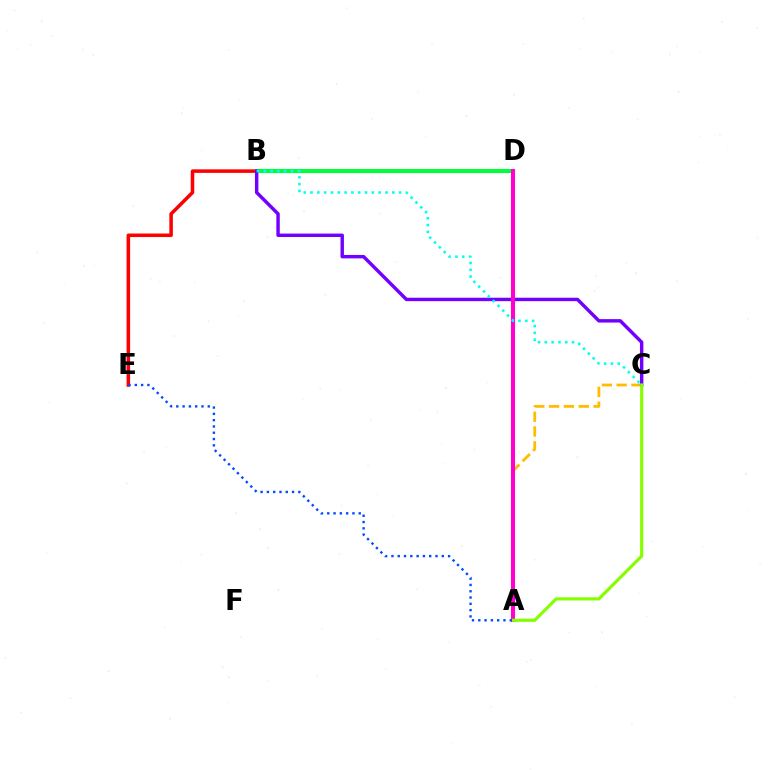{('B', 'E'): [{'color': '#ff0000', 'line_style': 'solid', 'thickness': 2.54}], ('B', 'D'): [{'color': '#00ff39', 'line_style': 'solid', 'thickness': 2.93}], ('A', 'C'): [{'color': '#ffbd00', 'line_style': 'dashed', 'thickness': 2.01}, {'color': '#84ff00', 'line_style': 'solid', 'thickness': 2.28}], ('B', 'C'): [{'color': '#7200ff', 'line_style': 'solid', 'thickness': 2.47}, {'color': '#00fff6', 'line_style': 'dotted', 'thickness': 1.85}], ('A', 'D'): [{'color': '#ff00cf', 'line_style': 'solid', 'thickness': 2.93}], ('A', 'E'): [{'color': '#004bff', 'line_style': 'dotted', 'thickness': 1.71}]}